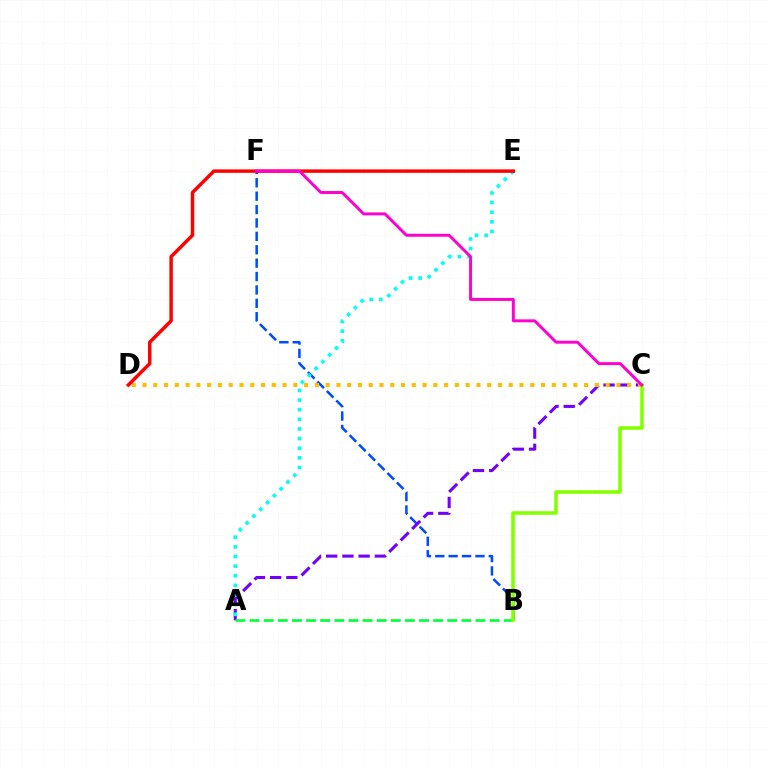{('B', 'F'): [{'color': '#004bff', 'line_style': 'dashed', 'thickness': 1.82}], ('A', 'C'): [{'color': '#7200ff', 'line_style': 'dashed', 'thickness': 2.2}], ('C', 'D'): [{'color': '#ffbd00', 'line_style': 'dotted', 'thickness': 2.93}], ('A', 'B'): [{'color': '#00ff39', 'line_style': 'dashed', 'thickness': 1.92}], ('A', 'E'): [{'color': '#00fff6', 'line_style': 'dotted', 'thickness': 2.62}], ('D', 'E'): [{'color': '#ff0000', 'line_style': 'solid', 'thickness': 2.49}], ('B', 'C'): [{'color': '#84ff00', 'line_style': 'solid', 'thickness': 2.55}], ('C', 'F'): [{'color': '#ff00cf', 'line_style': 'solid', 'thickness': 2.12}]}